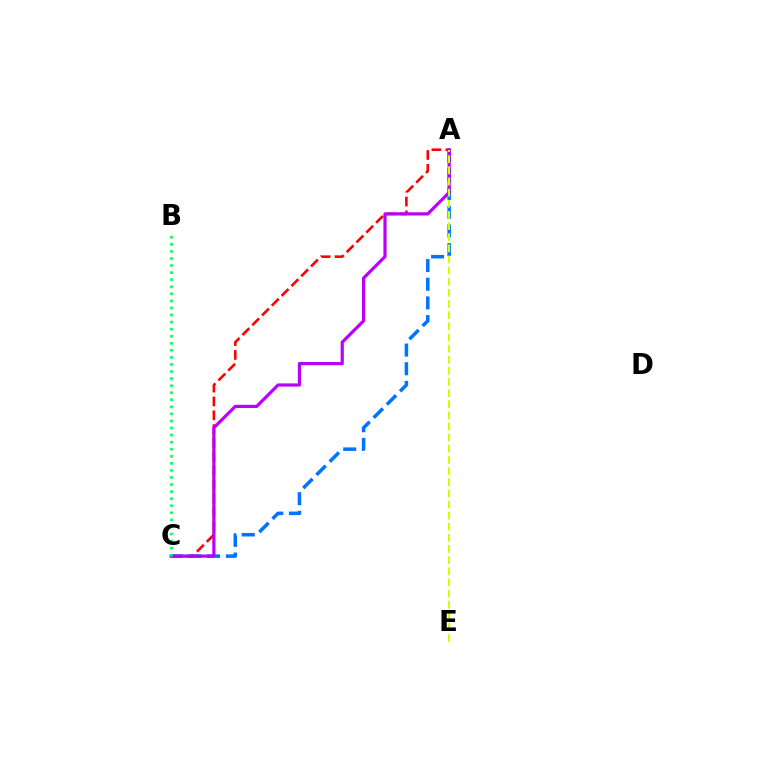{('A', 'C'): [{'color': '#ff0000', 'line_style': 'dashed', 'thickness': 1.88}, {'color': '#0074ff', 'line_style': 'dashed', 'thickness': 2.54}, {'color': '#b900ff', 'line_style': 'solid', 'thickness': 2.31}], ('A', 'E'): [{'color': '#d1ff00', 'line_style': 'dashed', 'thickness': 1.51}], ('B', 'C'): [{'color': '#00ff5c', 'line_style': 'dotted', 'thickness': 1.92}]}